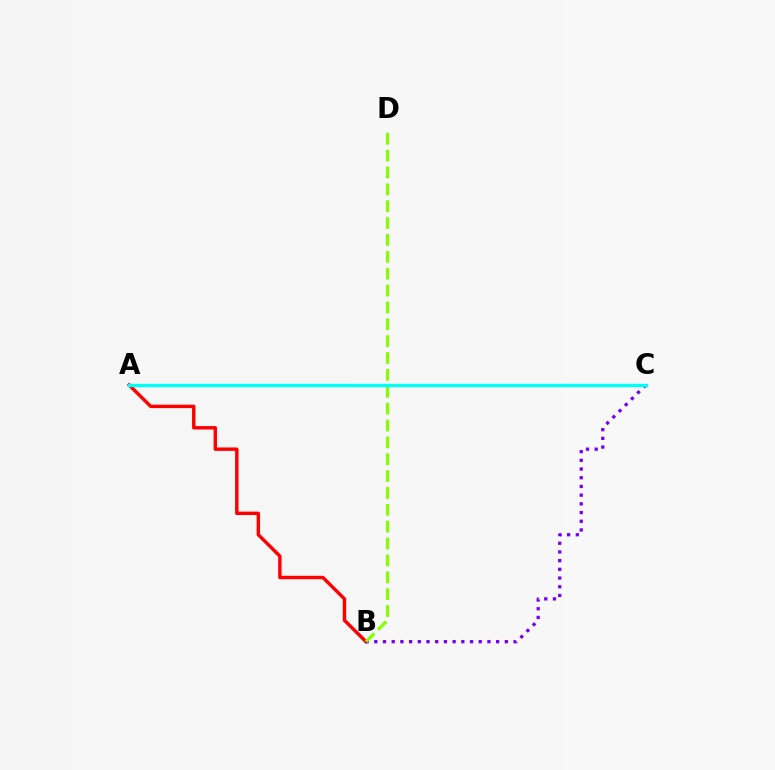{('A', 'B'): [{'color': '#ff0000', 'line_style': 'solid', 'thickness': 2.46}], ('B', 'C'): [{'color': '#7200ff', 'line_style': 'dotted', 'thickness': 2.36}], ('B', 'D'): [{'color': '#84ff00', 'line_style': 'dashed', 'thickness': 2.29}], ('A', 'C'): [{'color': '#00fff6', 'line_style': 'solid', 'thickness': 2.42}]}